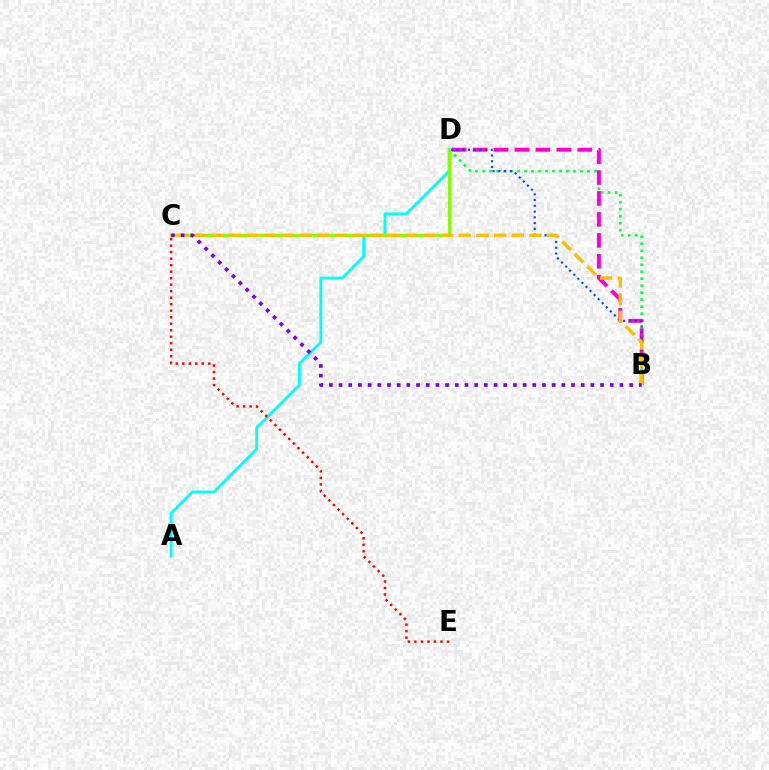{('B', 'D'): [{'color': '#00ff39', 'line_style': 'dotted', 'thickness': 1.9}, {'color': '#ff00cf', 'line_style': 'dashed', 'thickness': 2.85}, {'color': '#004bff', 'line_style': 'dotted', 'thickness': 1.56}], ('A', 'D'): [{'color': '#00fff6', 'line_style': 'solid', 'thickness': 2.04}], ('C', 'D'): [{'color': '#84ff00', 'line_style': 'solid', 'thickness': 2.3}], ('B', 'C'): [{'color': '#ffbd00', 'line_style': 'dashed', 'thickness': 2.4}, {'color': '#7200ff', 'line_style': 'dotted', 'thickness': 2.63}], ('C', 'E'): [{'color': '#ff0000', 'line_style': 'dotted', 'thickness': 1.77}]}